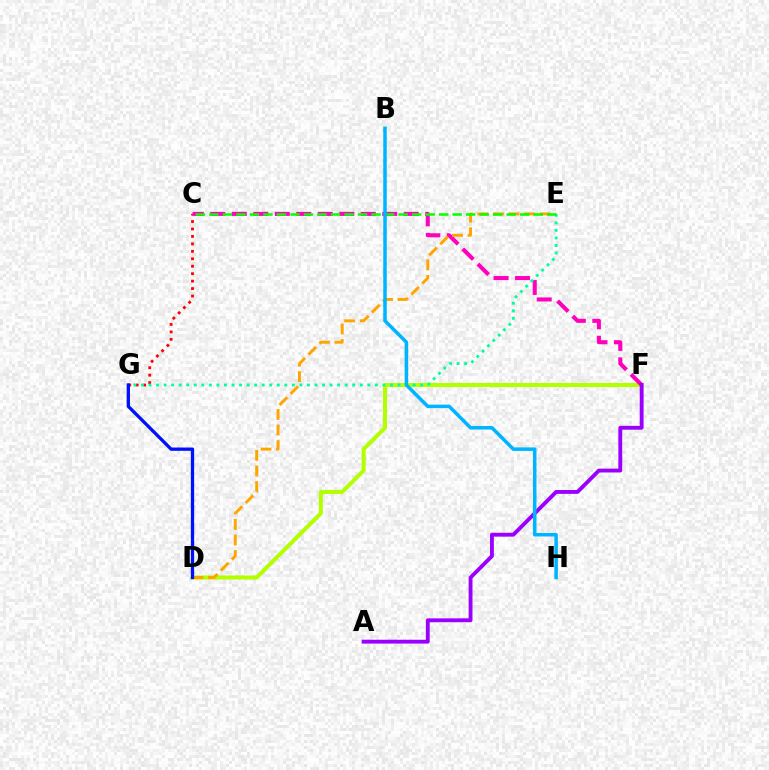{('D', 'F'): [{'color': '#b3ff00', 'line_style': 'solid', 'thickness': 2.9}], ('C', 'G'): [{'color': '#ff0000', 'line_style': 'dotted', 'thickness': 2.02}], ('C', 'F'): [{'color': '#ff00bd', 'line_style': 'dashed', 'thickness': 2.92}], ('E', 'G'): [{'color': '#00ff9d', 'line_style': 'dotted', 'thickness': 2.05}], ('D', 'E'): [{'color': '#ffa500', 'line_style': 'dashed', 'thickness': 2.12}], ('C', 'E'): [{'color': '#08ff00', 'line_style': 'dashed', 'thickness': 1.84}], ('A', 'F'): [{'color': '#9b00ff', 'line_style': 'solid', 'thickness': 2.78}], ('D', 'G'): [{'color': '#0010ff', 'line_style': 'solid', 'thickness': 2.37}], ('B', 'H'): [{'color': '#00b5ff', 'line_style': 'solid', 'thickness': 2.53}]}